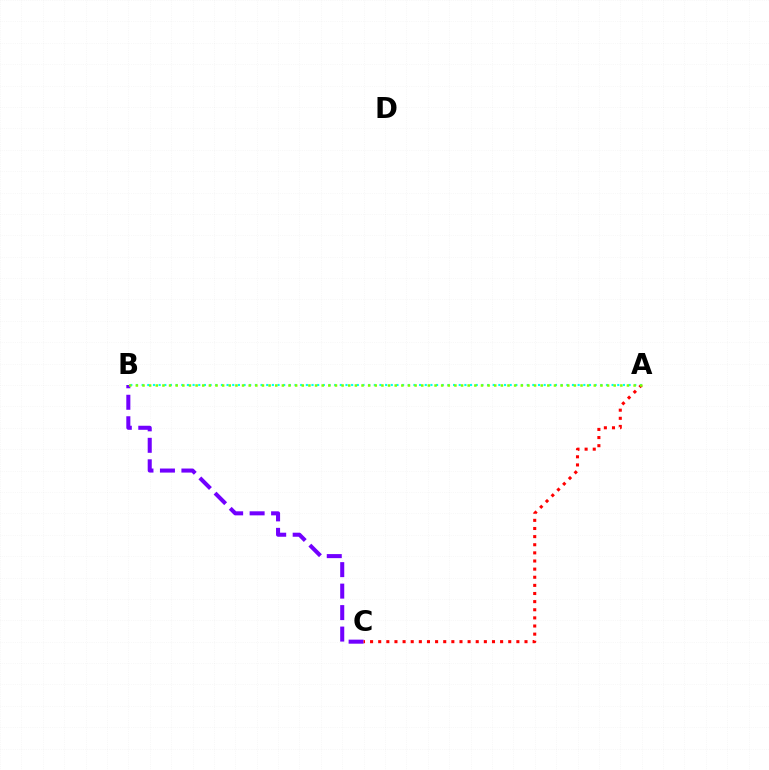{('B', 'C'): [{'color': '#7200ff', 'line_style': 'dashed', 'thickness': 2.92}], ('A', 'C'): [{'color': '#ff0000', 'line_style': 'dotted', 'thickness': 2.21}], ('A', 'B'): [{'color': '#00fff6', 'line_style': 'dotted', 'thickness': 1.54}, {'color': '#84ff00', 'line_style': 'dotted', 'thickness': 1.8}]}